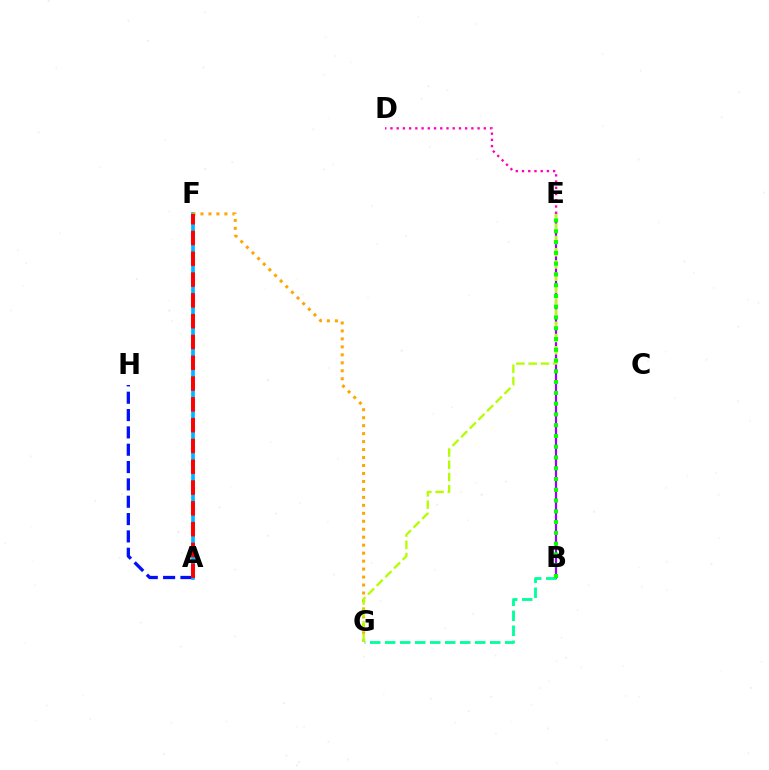{('B', 'E'): [{'color': '#9b00ff', 'line_style': 'solid', 'thickness': 1.59}, {'color': '#08ff00', 'line_style': 'dotted', 'thickness': 2.93}], ('A', 'H'): [{'color': '#0010ff', 'line_style': 'dashed', 'thickness': 2.36}], ('D', 'E'): [{'color': '#ff00bd', 'line_style': 'dotted', 'thickness': 1.69}], ('B', 'G'): [{'color': '#00ff9d', 'line_style': 'dashed', 'thickness': 2.04}], ('A', 'F'): [{'color': '#00b5ff', 'line_style': 'solid', 'thickness': 2.66}, {'color': '#ff0000', 'line_style': 'dashed', 'thickness': 2.83}], ('F', 'G'): [{'color': '#ffa500', 'line_style': 'dotted', 'thickness': 2.16}], ('E', 'G'): [{'color': '#b3ff00', 'line_style': 'dashed', 'thickness': 1.66}]}